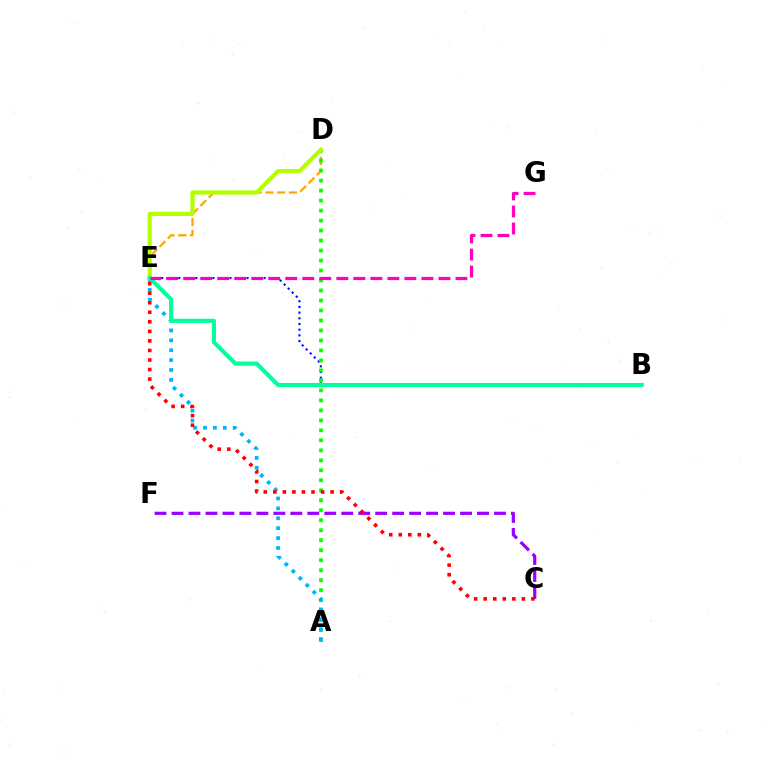{('D', 'E'): [{'color': '#ffa500', 'line_style': 'dashed', 'thickness': 1.59}, {'color': '#b3ff00', 'line_style': 'solid', 'thickness': 3.0}], ('B', 'E'): [{'color': '#0010ff', 'line_style': 'dotted', 'thickness': 1.55}, {'color': '#00ff9d', 'line_style': 'solid', 'thickness': 2.98}], ('C', 'F'): [{'color': '#9b00ff', 'line_style': 'dashed', 'thickness': 2.31}], ('A', 'D'): [{'color': '#08ff00', 'line_style': 'dotted', 'thickness': 2.71}], ('A', 'E'): [{'color': '#00b5ff', 'line_style': 'dotted', 'thickness': 2.69}], ('E', 'G'): [{'color': '#ff00bd', 'line_style': 'dashed', 'thickness': 2.31}], ('C', 'E'): [{'color': '#ff0000', 'line_style': 'dotted', 'thickness': 2.59}]}